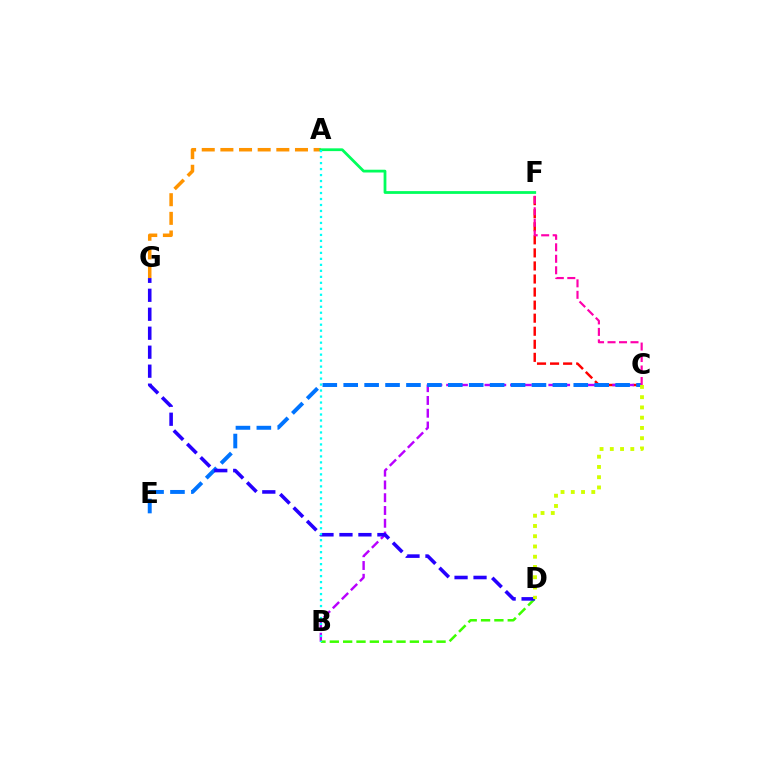{('C', 'F'): [{'color': '#ff0000', 'line_style': 'dashed', 'thickness': 1.77}, {'color': '#ff00ac', 'line_style': 'dashed', 'thickness': 1.56}], ('B', 'C'): [{'color': '#b900ff', 'line_style': 'dashed', 'thickness': 1.74}], ('B', 'D'): [{'color': '#3dff00', 'line_style': 'dashed', 'thickness': 1.81}], ('C', 'E'): [{'color': '#0074ff', 'line_style': 'dashed', 'thickness': 2.84}], ('D', 'G'): [{'color': '#2500ff', 'line_style': 'dashed', 'thickness': 2.58}], ('A', 'G'): [{'color': '#ff9400', 'line_style': 'dashed', 'thickness': 2.53}], ('A', 'F'): [{'color': '#00ff5c', 'line_style': 'solid', 'thickness': 2.0}], ('C', 'D'): [{'color': '#d1ff00', 'line_style': 'dotted', 'thickness': 2.79}], ('A', 'B'): [{'color': '#00fff6', 'line_style': 'dotted', 'thickness': 1.63}]}